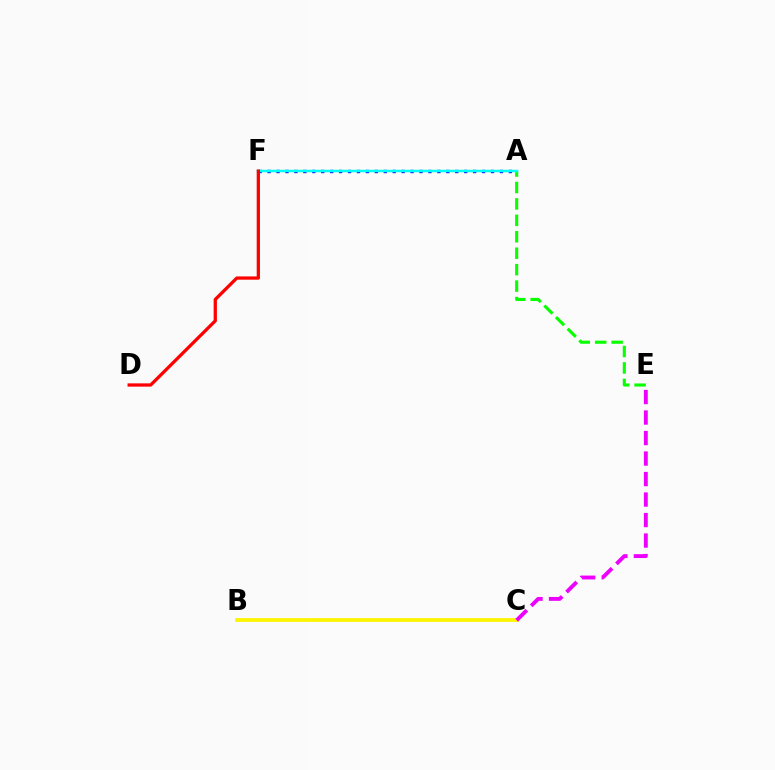{('A', 'E'): [{'color': '#08ff00', 'line_style': 'dashed', 'thickness': 2.23}], ('B', 'C'): [{'color': '#fcf500', 'line_style': 'solid', 'thickness': 2.72}], ('A', 'F'): [{'color': '#0010ff', 'line_style': 'dotted', 'thickness': 2.43}, {'color': '#00fff6', 'line_style': 'solid', 'thickness': 1.79}], ('C', 'E'): [{'color': '#ee00ff', 'line_style': 'dashed', 'thickness': 2.79}], ('D', 'F'): [{'color': '#ff0000', 'line_style': 'solid', 'thickness': 2.36}]}